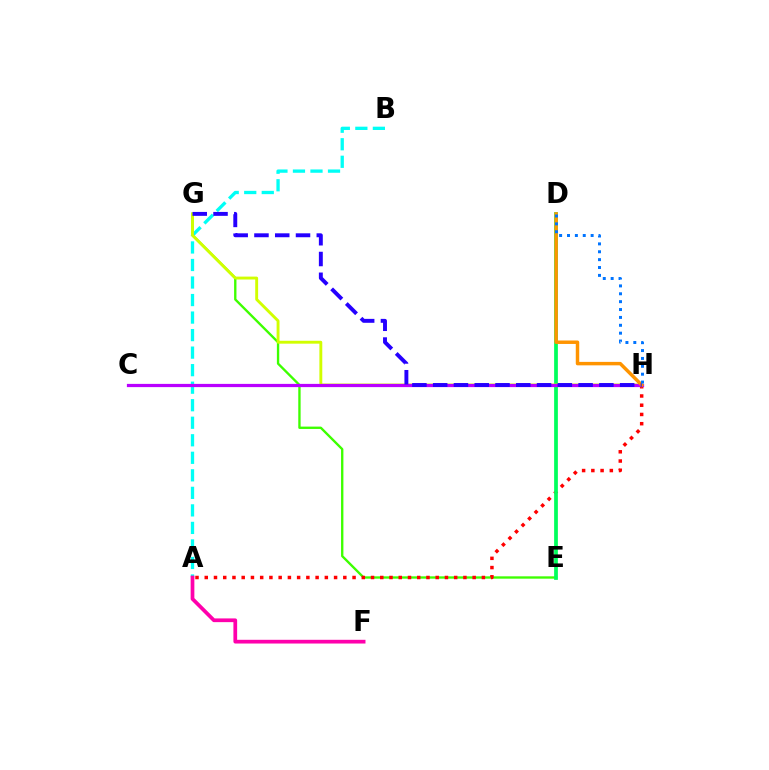{('E', 'G'): [{'color': '#3dff00', 'line_style': 'solid', 'thickness': 1.69}], ('A', 'H'): [{'color': '#ff0000', 'line_style': 'dotted', 'thickness': 2.51}], ('D', 'E'): [{'color': '#00ff5c', 'line_style': 'solid', 'thickness': 2.69}], ('A', 'B'): [{'color': '#00fff6', 'line_style': 'dashed', 'thickness': 2.38}], ('G', 'H'): [{'color': '#d1ff00', 'line_style': 'solid', 'thickness': 2.09}, {'color': '#2500ff', 'line_style': 'dashed', 'thickness': 2.82}], ('C', 'H'): [{'color': '#b900ff', 'line_style': 'solid', 'thickness': 2.32}], ('A', 'F'): [{'color': '#ff00ac', 'line_style': 'solid', 'thickness': 2.68}], ('D', 'H'): [{'color': '#ff9400', 'line_style': 'solid', 'thickness': 2.49}, {'color': '#0074ff', 'line_style': 'dotted', 'thickness': 2.14}]}